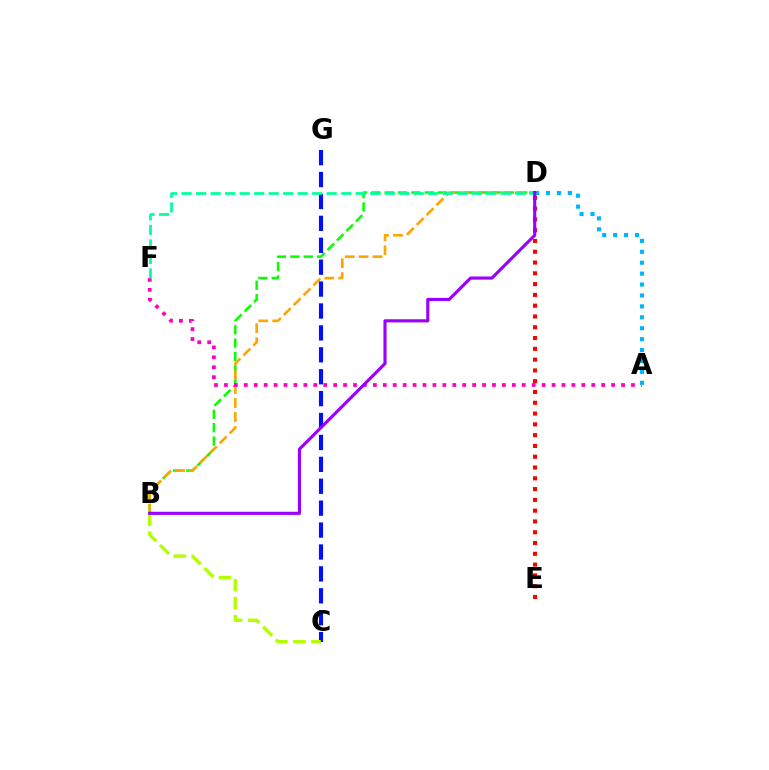{('B', 'D'): [{'color': '#08ff00', 'line_style': 'dashed', 'thickness': 1.81}, {'color': '#ffa500', 'line_style': 'dashed', 'thickness': 1.89}, {'color': '#9b00ff', 'line_style': 'solid', 'thickness': 2.25}], ('A', 'F'): [{'color': '#ff00bd', 'line_style': 'dotted', 'thickness': 2.7}], ('C', 'G'): [{'color': '#0010ff', 'line_style': 'dashed', 'thickness': 2.98}], ('A', 'D'): [{'color': '#00b5ff', 'line_style': 'dotted', 'thickness': 2.97}], ('B', 'C'): [{'color': '#b3ff00', 'line_style': 'dashed', 'thickness': 2.45}], ('D', 'F'): [{'color': '#00ff9d', 'line_style': 'dashed', 'thickness': 1.97}], ('D', 'E'): [{'color': '#ff0000', 'line_style': 'dotted', 'thickness': 2.93}]}